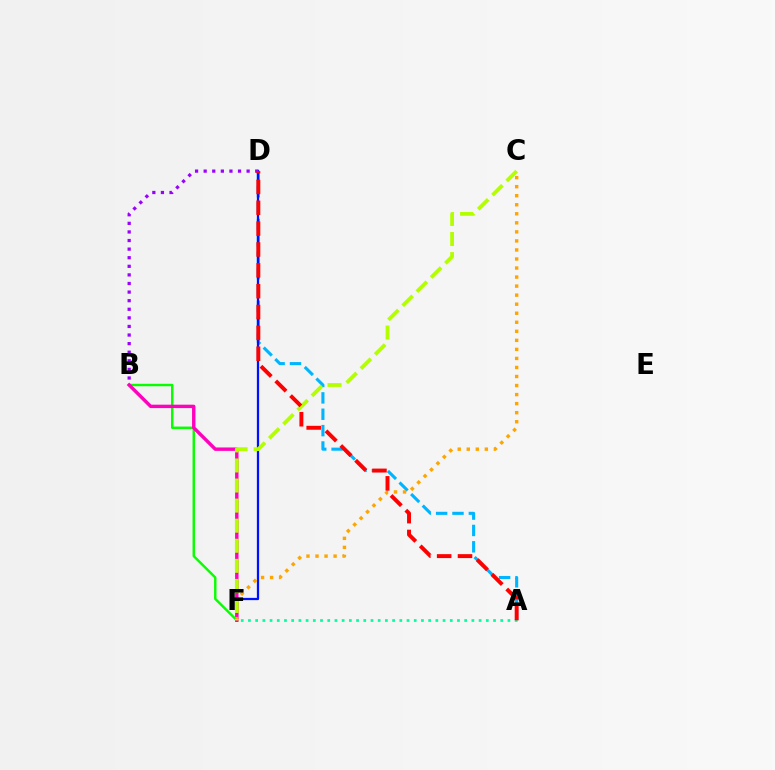{('A', 'D'): [{'color': '#00b5ff', 'line_style': 'dashed', 'thickness': 2.22}, {'color': '#ff0000', 'line_style': 'dashed', 'thickness': 2.83}], ('D', 'F'): [{'color': '#0010ff', 'line_style': 'solid', 'thickness': 1.63}], ('B', 'F'): [{'color': '#08ff00', 'line_style': 'solid', 'thickness': 1.75}, {'color': '#ff00bd', 'line_style': 'solid', 'thickness': 2.46}], ('C', 'F'): [{'color': '#ffa500', 'line_style': 'dotted', 'thickness': 2.46}, {'color': '#b3ff00', 'line_style': 'dashed', 'thickness': 2.73}], ('B', 'D'): [{'color': '#9b00ff', 'line_style': 'dotted', 'thickness': 2.33}], ('A', 'F'): [{'color': '#00ff9d', 'line_style': 'dotted', 'thickness': 1.96}]}